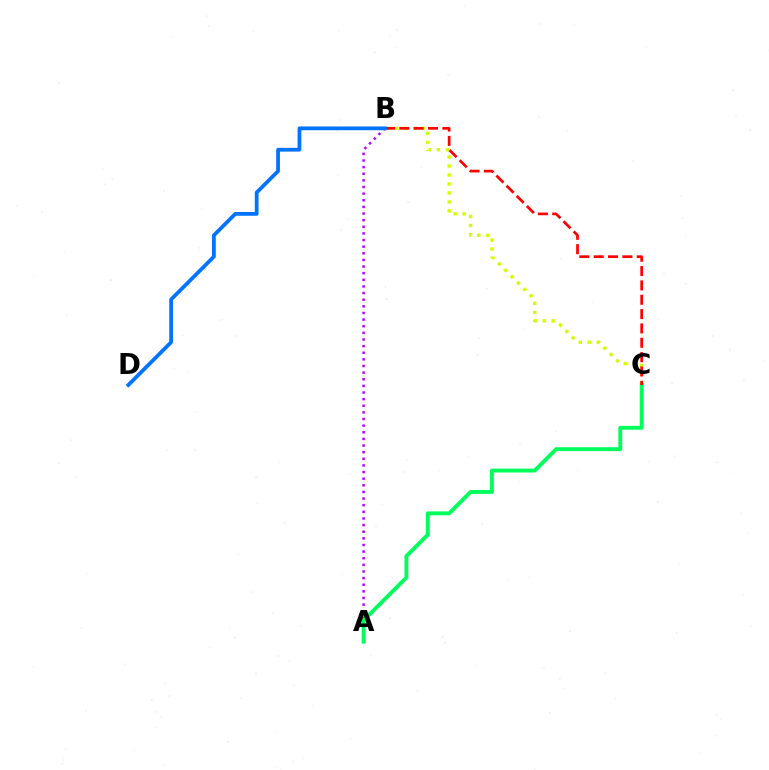{('B', 'C'): [{'color': '#d1ff00', 'line_style': 'dotted', 'thickness': 2.44}, {'color': '#ff0000', 'line_style': 'dashed', 'thickness': 1.95}], ('A', 'B'): [{'color': '#b900ff', 'line_style': 'dotted', 'thickness': 1.8}], ('A', 'C'): [{'color': '#00ff5c', 'line_style': 'solid', 'thickness': 2.8}], ('B', 'D'): [{'color': '#0074ff', 'line_style': 'solid', 'thickness': 2.71}]}